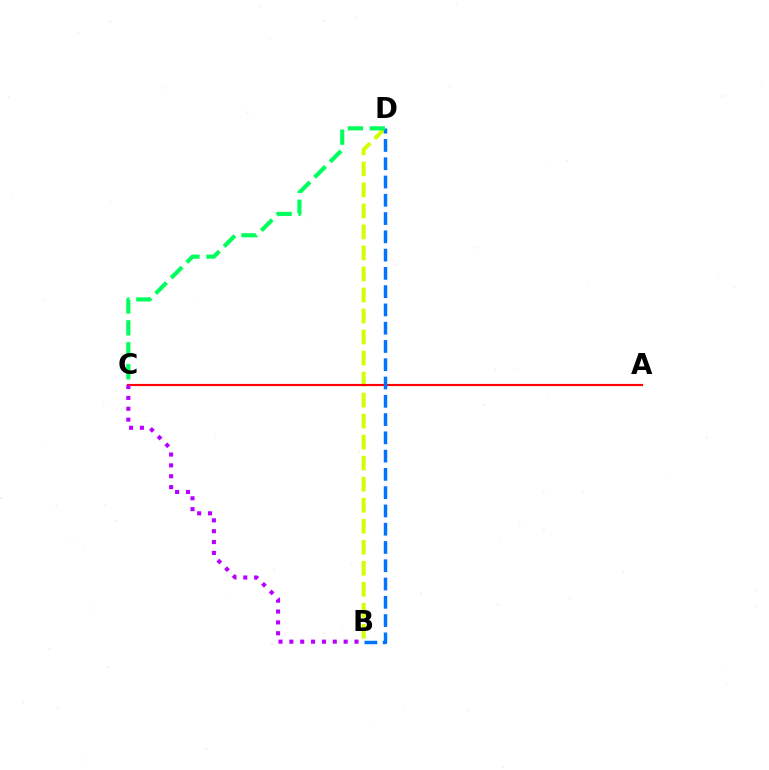{('B', 'D'): [{'color': '#d1ff00', 'line_style': 'dashed', 'thickness': 2.86}, {'color': '#0074ff', 'line_style': 'dashed', 'thickness': 2.48}], ('A', 'C'): [{'color': '#ff0000', 'line_style': 'solid', 'thickness': 1.54}], ('B', 'C'): [{'color': '#b900ff', 'line_style': 'dotted', 'thickness': 2.95}], ('C', 'D'): [{'color': '#00ff5c', 'line_style': 'dashed', 'thickness': 2.98}]}